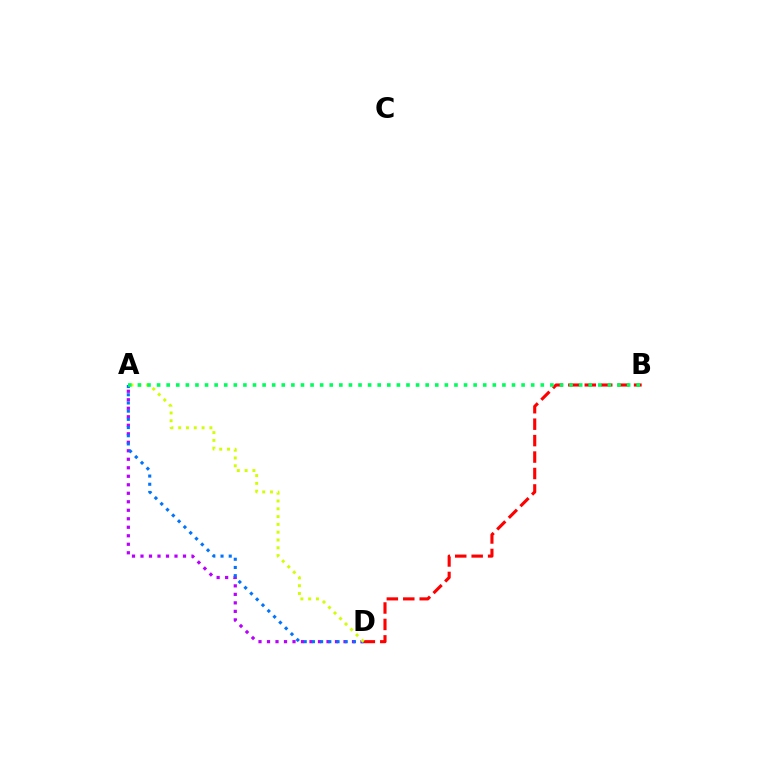{('A', 'D'): [{'color': '#b900ff', 'line_style': 'dotted', 'thickness': 2.31}, {'color': '#0074ff', 'line_style': 'dotted', 'thickness': 2.23}, {'color': '#d1ff00', 'line_style': 'dotted', 'thickness': 2.12}], ('B', 'D'): [{'color': '#ff0000', 'line_style': 'dashed', 'thickness': 2.23}], ('A', 'B'): [{'color': '#00ff5c', 'line_style': 'dotted', 'thickness': 2.61}]}